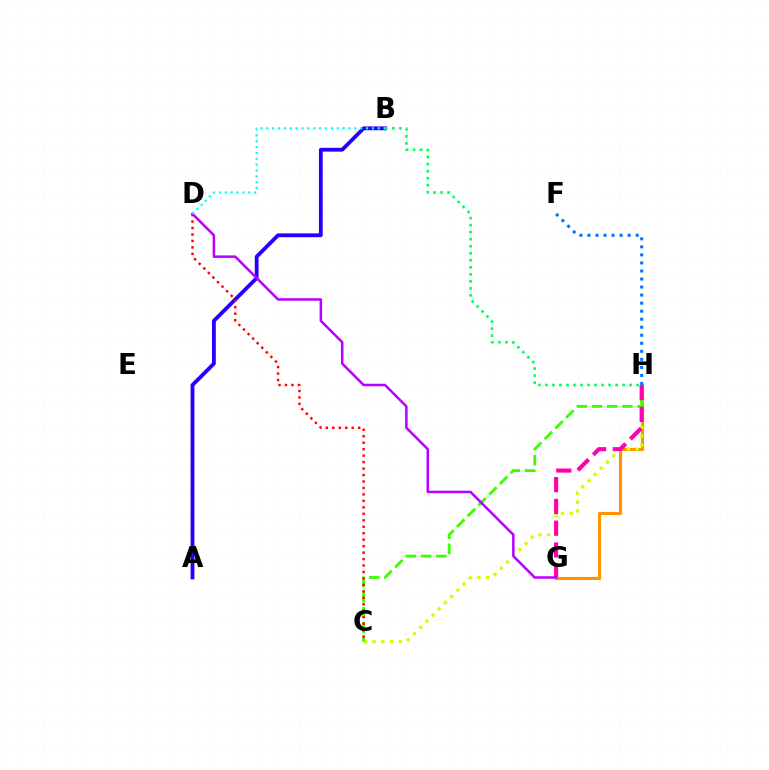{('A', 'B'): [{'color': '#2500ff', 'line_style': 'solid', 'thickness': 2.74}], ('G', 'H'): [{'color': '#ff9400', 'line_style': 'solid', 'thickness': 2.25}, {'color': '#ff00ac', 'line_style': 'dashed', 'thickness': 2.96}], ('C', 'H'): [{'color': '#d1ff00', 'line_style': 'dotted', 'thickness': 2.38}, {'color': '#3dff00', 'line_style': 'dashed', 'thickness': 2.06}], ('B', 'H'): [{'color': '#00ff5c', 'line_style': 'dotted', 'thickness': 1.91}], ('C', 'D'): [{'color': '#ff0000', 'line_style': 'dotted', 'thickness': 1.76}], ('D', 'G'): [{'color': '#b900ff', 'line_style': 'solid', 'thickness': 1.81}], ('B', 'D'): [{'color': '#00fff6', 'line_style': 'dotted', 'thickness': 1.59}], ('F', 'H'): [{'color': '#0074ff', 'line_style': 'dotted', 'thickness': 2.18}]}